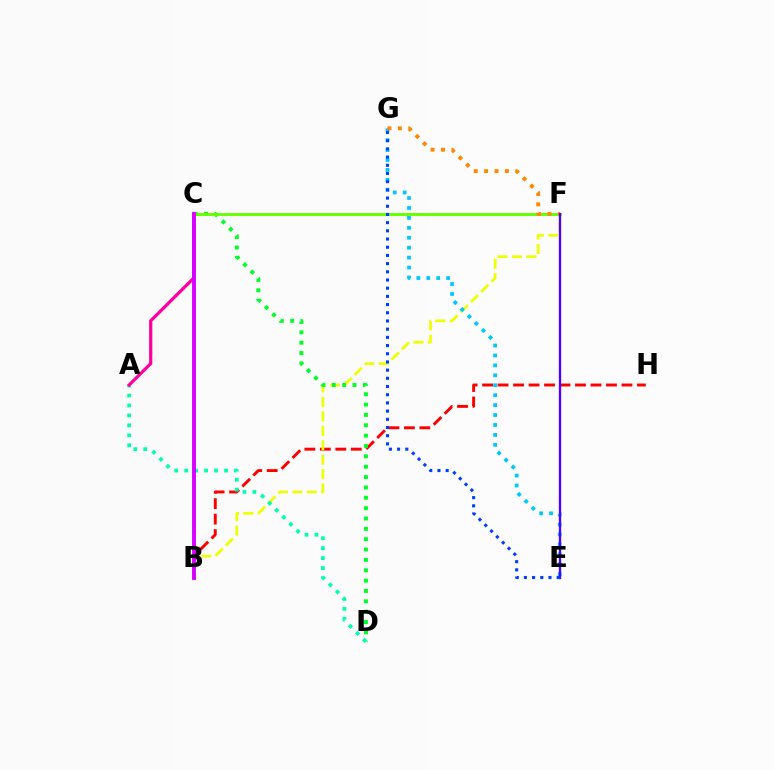{('B', 'H'): [{'color': '#ff0000', 'line_style': 'dashed', 'thickness': 2.1}], ('B', 'F'): [{'color': '#eeff00', 'line_style': 'dashed', 'thickness': 1.96}], ('C', 'D'): [{'color': '#00ff27', 'line_style': 'dotted', 'thickness': 2.81}], ('E', 'G'): [{'color': '#00c7ff', 'line_style': 'dotted', 'thickness': 2.7}, {'color': '#003fff', 'line_style': 'dotted', 'thickness': 2.23}], ('A', 'D'): [{'color': '#00ffaf', 'line_style': 'dotted', 'thickness': 2.71}], ('A', 'C'): [{'color': '#ff00a0', 'line_style': 'solid', 'thickness': 2.32}], ('C', 'F'): [{'color': '#66ff00', 'line_style': 'solid', 'thickness': 2.09}], ('F', 'G'): [{'color': '#ff8800', 'line_style': 'dotted', 'thickness': 2.82}], ('E', 'F'): [{'color': '#4f00ff', 'line_style': 'solid', 'thickness': 1.68}], ('B', 'C'): [{'color': '#d600ff', 'line_style': 'solid', 'thickness': 2.79}]}